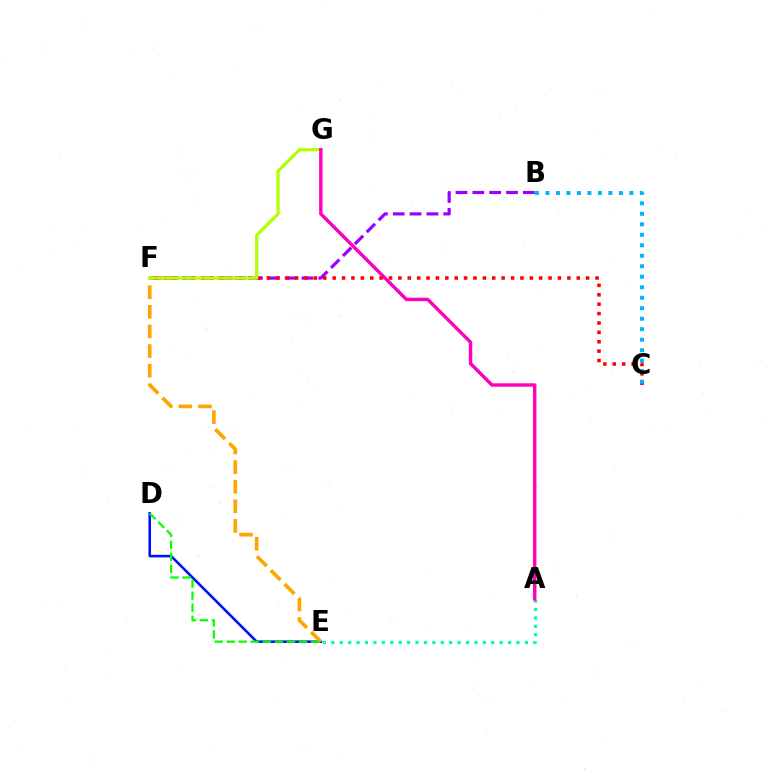{('A', 'E'): [{'color': '#00ff9d', 'line_style': 'dotted', 'thickness': 2.29}], ('B', 'F'): [{'color': '#9b00ff', 'line_style': 'dashed', 'thickness': 2.29}], ('D', 'E'): [{'color': '#0010ff', 'line_style': 'solid', 'thickness': 1.86}, {'color': '#08ff00', 'line_style': 'dashed', 'thickness': 1.64}], ('E', 'F'): [{'color': '#ffa500', 'line_style': 'dashed', 'thickness': 2.66}], ('C', 'F'): [{'color': '#ff0000', 'line_style': 'dotted', 'thickness': 2.55}], ('F', 'G'): [{'color': '#b3ff00', 'line_style': 'solid', 'thickness': 2.33}], ('A', 'G'): [{'color': '#ff00bd', 'line_style': 'solid', 'thickness': 2.46}], ('B', 'C'): [{'color': '#00b5ff', 'line_style': 'dotted', 'thickness': 2.85}]}